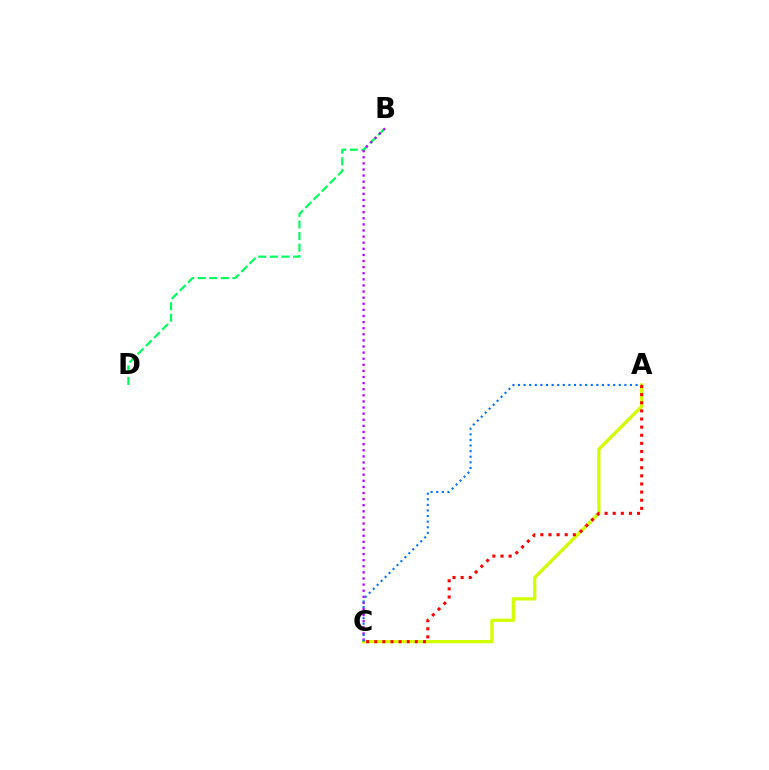{('A', 'C'): [{'color': '#d1ff00', 'line_style': 'solid', 'thickness': 2.35}, {'color': '#ff0000', 'line_style': 'dotted', 'thickness': 2.21}, {'color': '#0074ff', 'line_style': 'dotted', 'thickness': 1.52}], ('B', 'D'): [{'color': '#00ff5c', 'line_style': 'dashed', 'thickness': 1.57}], ('B', 'C'): [{'color': '#b900ff', 'line_style': 'dotted', 'thickness': 1.66}]}